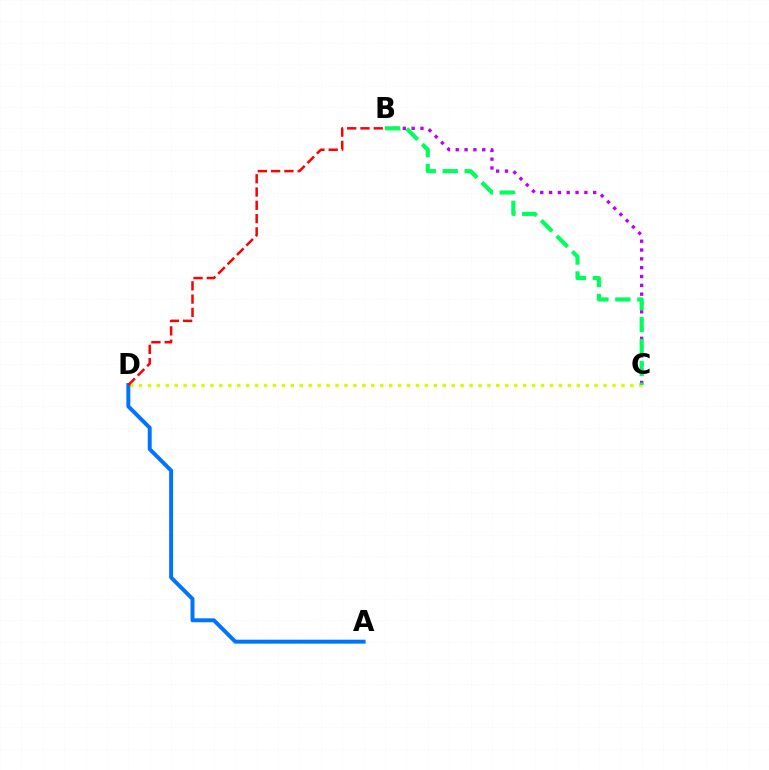{('B', 'C'): [{'color': '#b900ff', 'line_style': 'dotted', 'thickness': 2.4}, {'color': '#00ff5c', 'line_style': 'dashed', 'thickness': 2.98}], ('C', 'D'): [{'color': '#d1ff00', 'line_style': 'dotted', 'thickness': 2.43}], ('A', 'D'): [{'color': '#0074ff', 'line_style': 'solid', 'thickness': 2.84}], ('B', 'D'): [{'color': '#ff0000', 'line_style': 'dashed', 'thickness': 1.81}]}